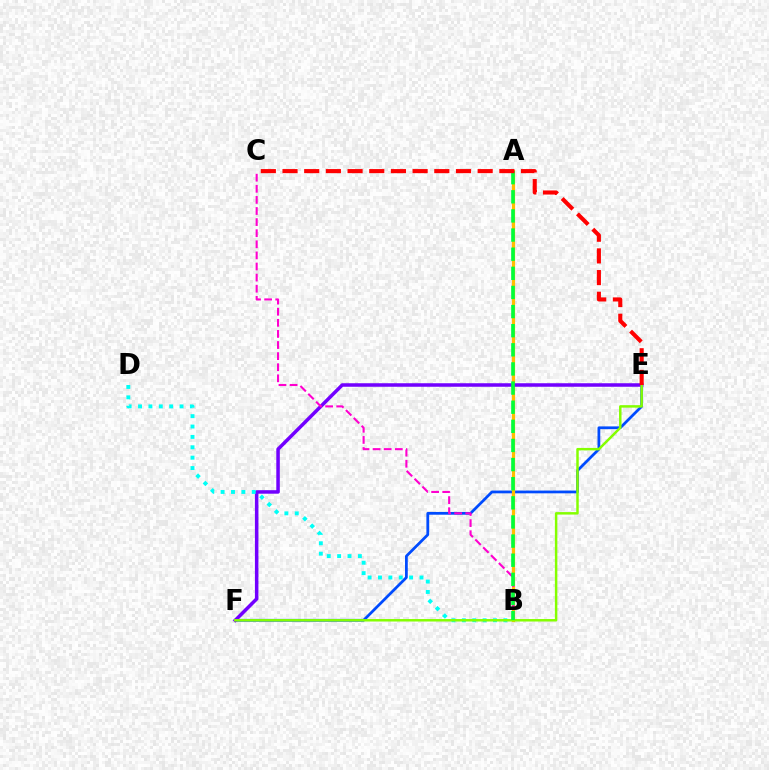{('E', 'F'): [{'color': '#004bff', 'line_style': 'solid', 'thickness': 1.99}, {'color': '#7200ff', 'line_style': 'solid', 'thickness': 2.53}, {'color': '#84ff00', 'line_style': 'solid', 'thickness': 1.78}], ('A', 'B'): [{'color': '#ffbd00', 'line_style': 'solid', 'thickness': 2.3}, {'color': '#00ff39', 'line_style': 'dashed', 'thickness': 2.6}], ('B', 'D'): [{'color': '#00fff6', 'line_style': 'dotted', 'thickness': 2.82}], ('B', 'C'): [{'color': '#ff00cf', 'line_style': 'dashed', 'thickness': 1.51}], ('C', 'E'): [{'color': '#ff0000', 'line_style': 'dashed', 'thickness': 2.95}]}